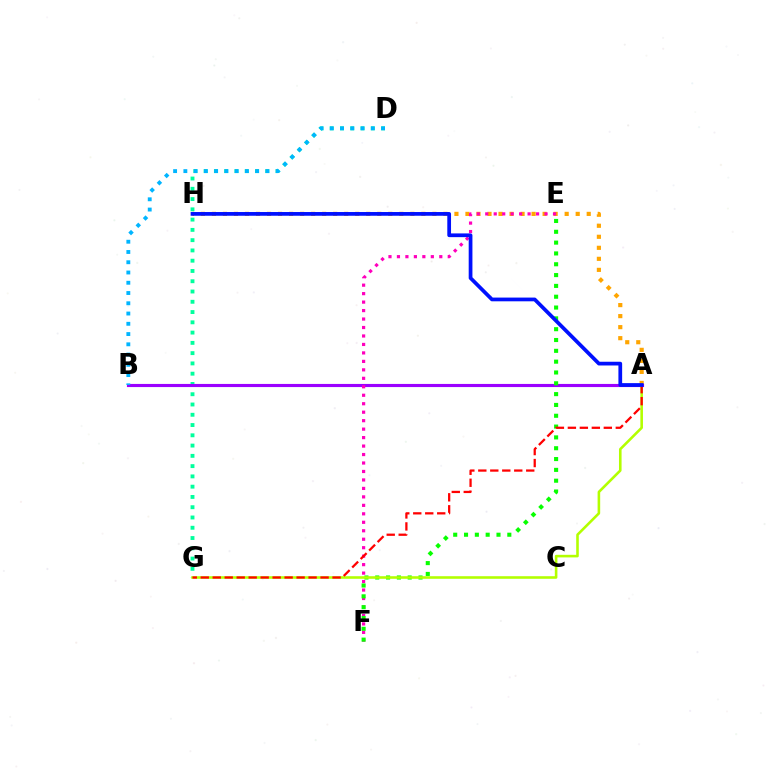{('A', 'H'): [{'color': '#ffa500', 'line_style': 'dotted', 'thickness': 3.0}, {'color': '#0010ff', 'line_style': 'solid', 'thickness': 2.69}], ('D', 'G'): [{'color': '#00ff9d', 'line_style': 'dotted', 'thickness': 2.79}], ('A', 'B'): [{'color': '#9b00ff', 'line_style': 'solid', 'thickness': 2.26}], ('E', 'F'): [{'color': '#ff00bd', 'line_style': 'dotted', 'thickness': 2.3}, {'color': '#08ff00', 'line_style': 'dotted', 'thickness': 2.94}], ('A', 'G'): [{'color': '#b3ff00', 'line_style': 'solid', 'thickness': 1.86}, {'color': '#ff0000', 'line_style': 'dashed', 'thickness': 1.63}], ('B', 'D'): [{'color': '#00b5ff', 'line_style': 'dotted', 'thickness': 2.79}]}